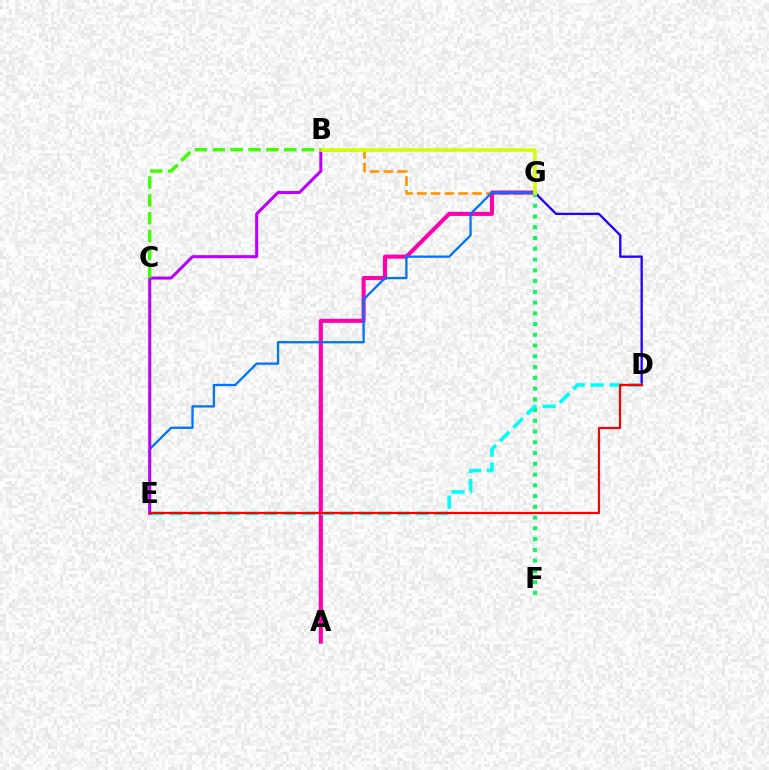{('B', 'G'): [{'color': '#ff9400', 'line_style': 'dashed', 'thickness': 1.88}, {'color': '#d1ff00', 'line_style': 'solid', 'thickness': 2.6}], ('D', 'G'): [{'color': '#2500ff', 'line_style': 'solid', 'thickness': 1.68}], ('A', 'G'): [{'color': '#ff00ac', 'line_style': 'solid', 'thickness': 2.93}], ('F', 'G'): [{'color': '#00ff5c', 'line_style': 'dotted', 'thickness': 2.92}], ('E', 'G'): [{'color': '#0074ff', 'line_style': 'solid', 'thickness': 1.66}], ('D', 'E'): [{'color': '#00fff6', 'line_style': 'dashed', 'thickness': 2.58}, {'color': '#ff0000', 'line_style': 'solid', 'thickness': 1.58}], ('B', 'E'): [{'color': '#b900ff', 'line_style': 'solid', 'thickness': 2.18}], ('B', 'C'): [{'color': '#3dff00', 'line_style': 'dashed', 'thickness': 2.43}]}